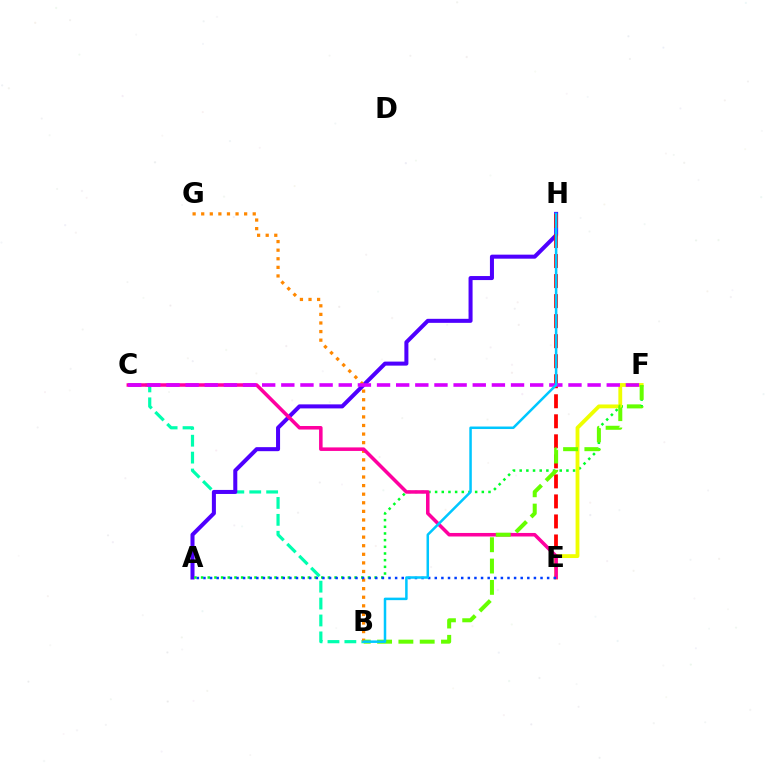{('B', 'C'): [{'color': '#00ffaf', 'line_style': 'dashed', 'thickness': 2.3}], ('A', 'H'): [{'color': '#4f00ff', 'line_style': 'solid', 'thickness': 2.9}], ('E', 'H'): [{'color': '#ff0000', 'line_style': 'dashed', 'thickness': 2.72}], ('B', 'G'): [{'color': '#ff8800', 'line_style': 'dotted', 'thickness': 2.33}], ('A', 'F'): [{'color': '#00ff27', 'line_style': 'dotted', 'thickness': 1.81}], ('E', 'F'): [{'color': '#eeff00', 'line_style': 'solid', 'thickness': 2.76}], ('C', 'E'): [{'color': '#ff00a0', 'line_style': 'solid', 'thickness': 2.54}], ('A', 'E'): [{'color': '#003fff', 'line_style': 'dotted', 'thickness': 1.8}], ('B', 'F'): [{'color': '#66ff00', 'line_style': 'dashed', 'thickness': 2.89}], ('C', 'F'): [{'color': '#d600ff', 'line_style': 'dashed', 'thickness': 2.6}], ('B', 'H'): [{'color': '#00c7ff', 'line_style': 'solid', 'thickness': 1.81}]}